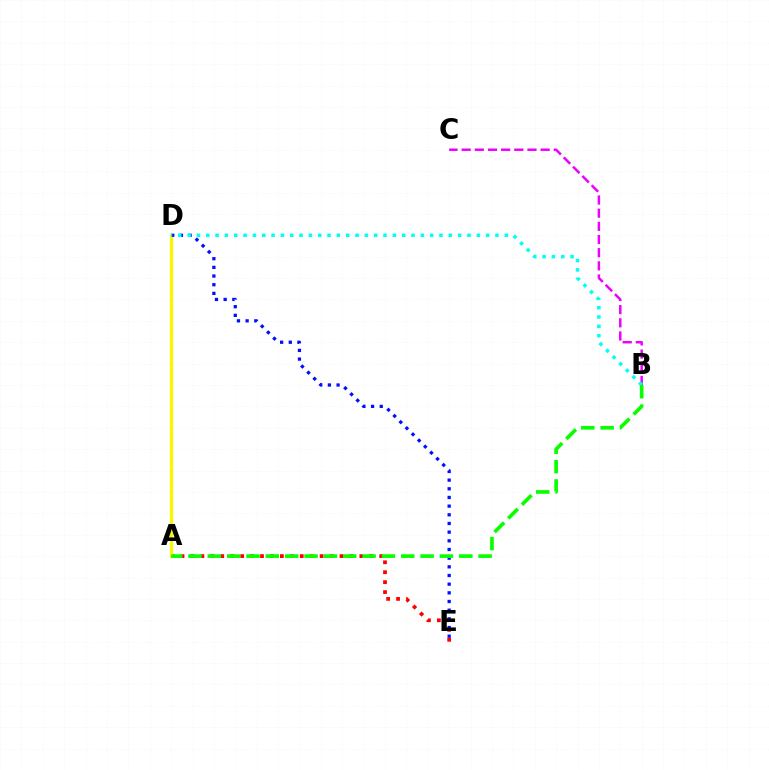{('A', 'E'): [{'color': '#ff0000', 'line_style': 'dotted', 'thickness': 2.7}], ('A', 'D'): [{'color': '#fcf500', 'line_style': 'solid', 'thickness': 2.31}], ('D', 'E'): [{'color': '#0010ff', 'line_style': 'dotted', 'thickness': 2.36}], ('B', 'C'): [{'color': '#ee00ff', 'line_style': 'dashed', 'thickness': 1.79}], ('B', 'D'): [{'color': '#00fff6', 'line_style': 'dotted', 'thickness': 2.53}], ('A', 'B'): [{'color': '#08ff00', 'line_style': 'dashed', 'thickness': 2.63}]}